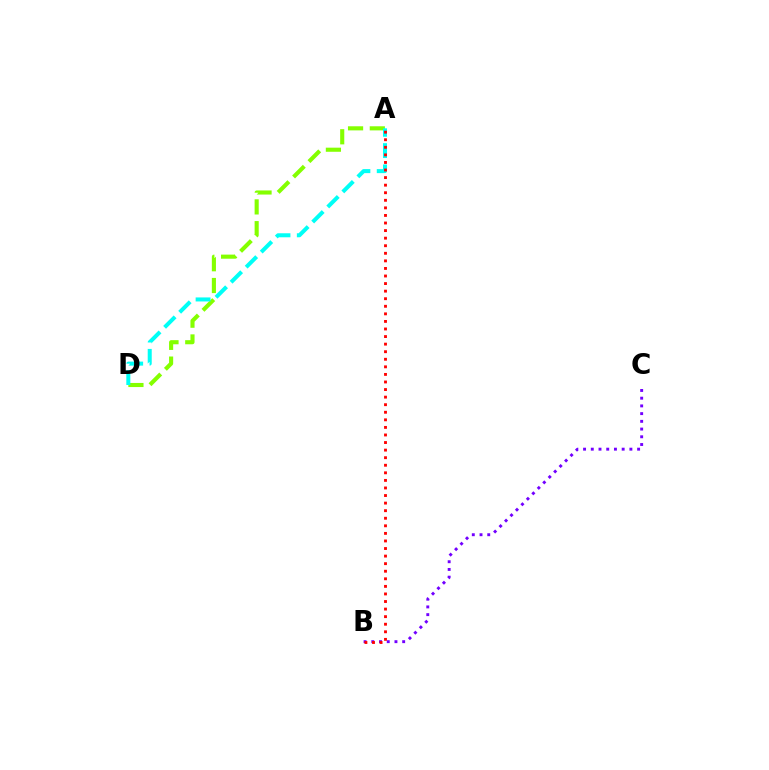{('B', 'C'): [{'color': '#7200ff', 'line_style': 'dotted', 'thickness': 2.1}], ('A', 'D'): [{'color': '#84ff00', 'line_style': 'dashed', 'thickness': 2.96}, {'color': '#00fff6', 'line_style': 'dashed', 'thickness': 2.89}], ('A', 'B'): [{'color': '#ff0000', 'line_style': 'dotted', 'thickness': 2.06}]}